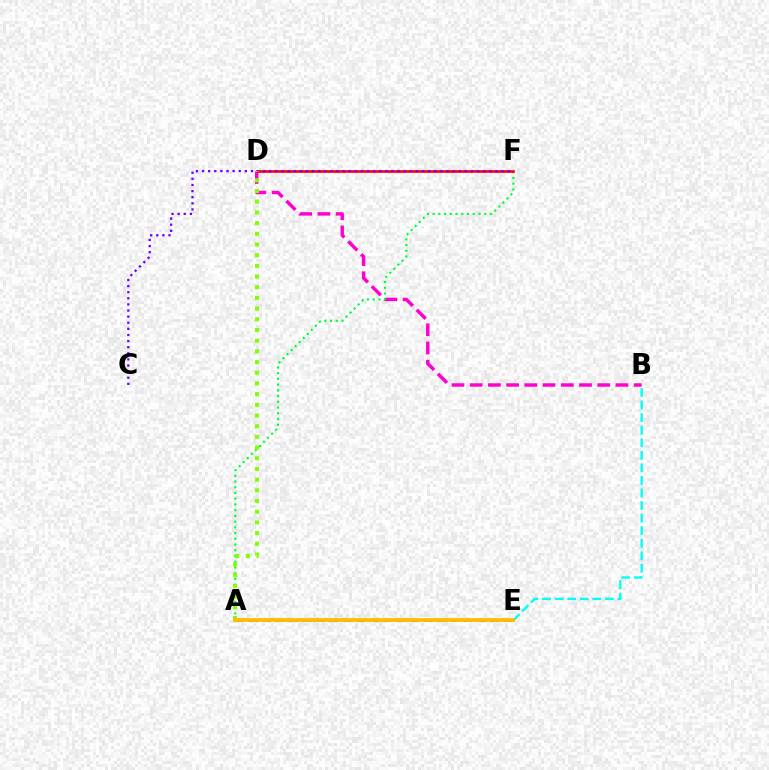{('B', 'D'): [{'color': '#ff00cf', 'line_style': 'dashed', 'thickness': 2.48}], ('A', 'F'): [{'color': '#00ff39', 'line_style': 'dotted', 'thickness': 1.56}], ('A', 'E'): [{'color': '#004bff', 'line_style': 'dashed', 'thickness': 1.83}, {'color': '#ffbd00', 'line_style': 'solid', 'thickness': 2.72}], ('D', 'F'): [{'color': '#ff0000', 'line_style': 'solid', 'thickness': 1.91}], ('B', 'E'): [{'color': '#00fff6', 'line_style': 'dashed', 'thickness': 1.71}], ('C', 'F'): [{'color': '#7200ff', 'line_style': 'dotted', 'thickness': 1.66}], ('A', 'D'): [{'color': '#84ff00', 'line_style': 'dotted', 'thickness': 2.9}]}